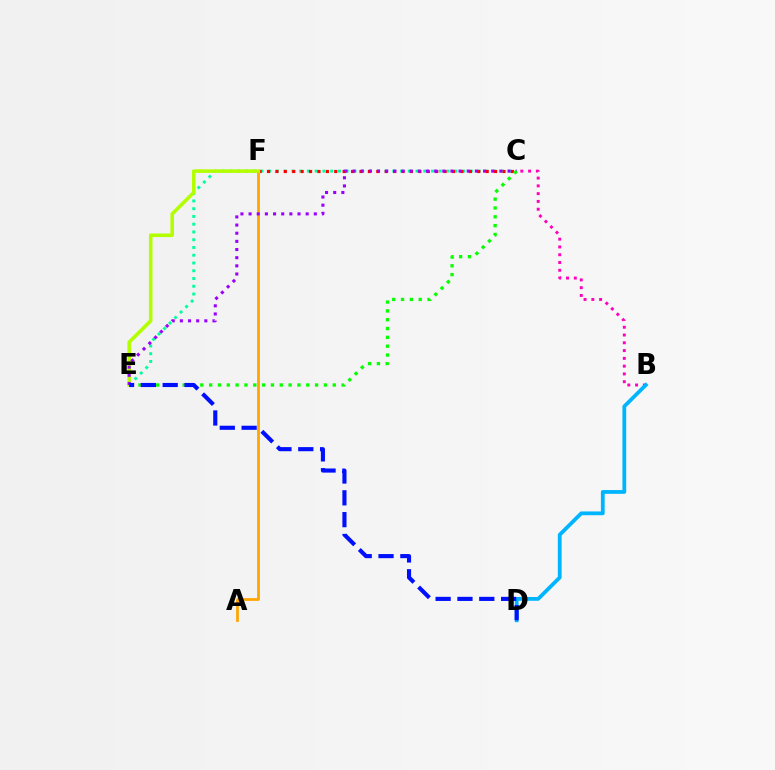{('C', 'E'): [{'color': '#00ff9d', 'line_style': 'dotted', 'thickness': 2.11}, {'color': '#9b00ff', 'line_style': 'dotted', 'thickness': 2.22}, {'color': '#08ff00', 'line_style': 'dotted', 'thickness': 2.4}], ('C', 'F'): [{'color': '#ff0000', 'line_style': 'dotted', 'thickness': 2.29}], ('B', 'C'): [{'color': '#ff00bd', 'line_style': 'dotted', 'thickness': 2.11}], ('A', 'F'): [{'color': '#ffa500', 'line_style': 'solid', 'thickness': 1.98}], ('B', 'D'): [{'color': '#00b5ff', 'line_style': 'solid', 'thickness': 2.73}], ('E', 'F'): [{'color': '#b3ff00', 'line_style': 'solid', 'thickness': 2.57}], ('D', 'E'): [{'color': '#0010ff', 'line_style': 'dashed', 'thickness': 2.97}]}